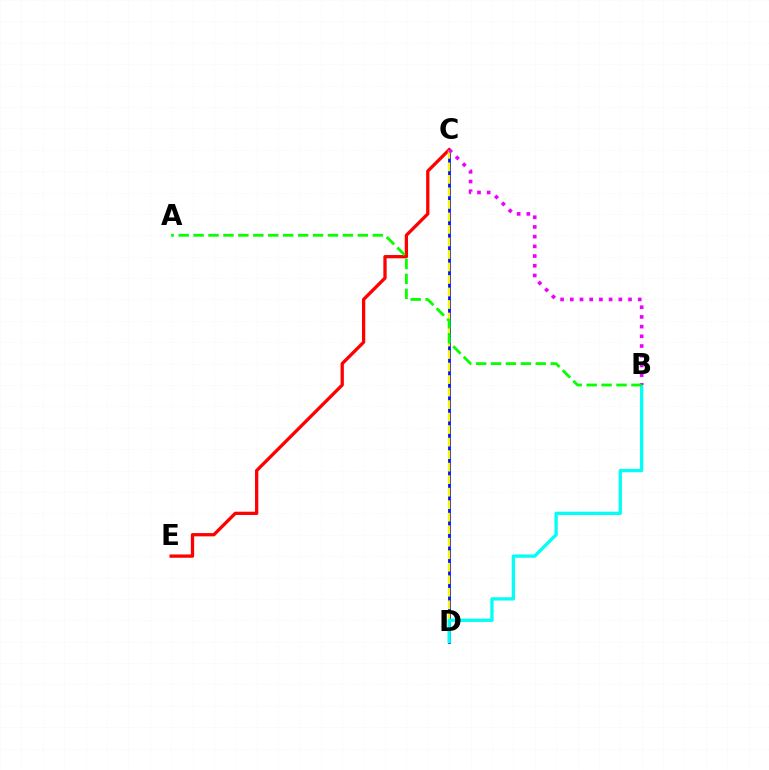{('C', 'D'): [{'color': '#0010ff', 'line_style': 'solid', 'thickness': 2.01}, {'color': '#fcf500', 'line_style': 'dashed', 'thickness': 1.7}], ('C', 'E'): [{'color': '#ff0000', 'line_style': 'solid', 'thickness': 2.37}], ('B', 'D'): [{'color': '#00fff6', 'line_style': 'solid', 'thickness': 2.37}], ('B', 'C'): [{'color': '#ee00ff', 'line_style': 'dotted', 'thickness': 2.64}], ('A', 'B'): [{'color': '#08ff00', 'line_style': 'dashed', 'thickness': 2.03}]}